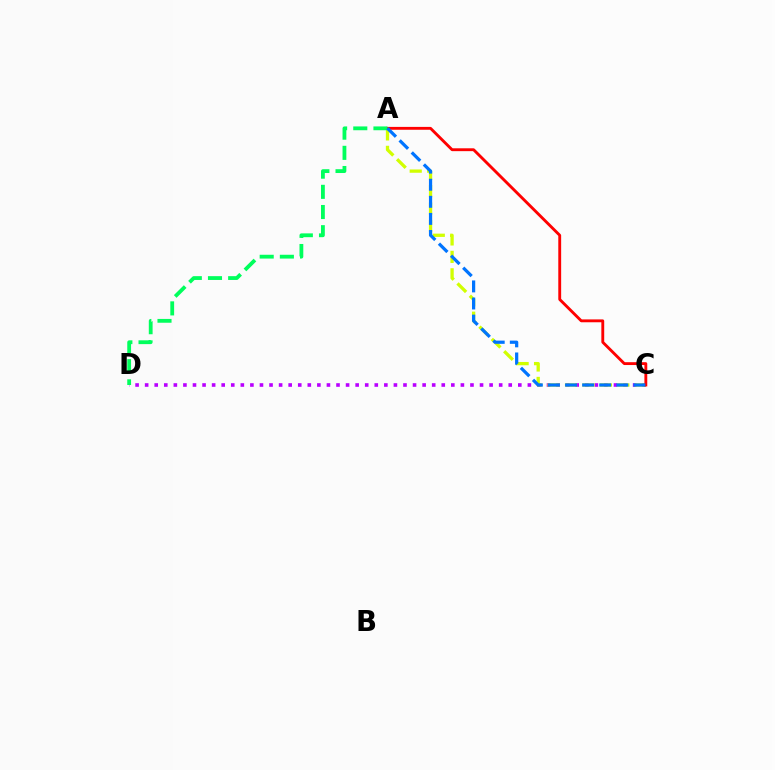{('C', 'D'): [{'color': '#b900ff', 'line_style': 'dotted', 'thickness': 2.6}], ('A', 'C'): [{'color': '#d1ff00', 'line_style': 'dashed', 'thickness': 2.37}, {'color': '#ff0000', 'line_style': 'solid', 'thickness': 2.06}, {'color': '#0074ff', 'line_style': 'dashed', 'thickness': 2.32}], ('A', 'D'): [{'color': '#00ff5c', 'line_style': 'dashed', 'thickness': 2.74}]}